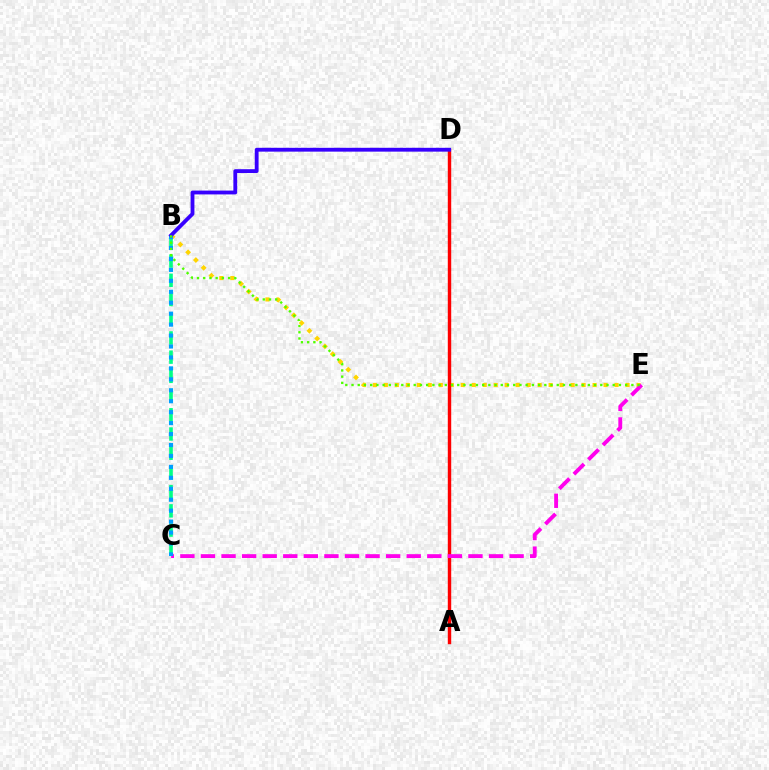{('B', 'E'): [{'color': '#ffd500', 'line_style': 'dotted', 'thickness': 2.99}, {'color': '#4fff00', 'line_style': 'dotted', 'thickness': 1.69}], ('A', 'D'): [{'color': '#ff0000', 'line_style': 'solid', 'thickness': 2.46}], ('C', 'E'): [{'color': '#ff00ed', 'line_style': 'dashed', 'thickness': 2.8}], ('B', 'C'): [{'color': '#00ff86', 'line_style': 'dashed', 'thickness': 2.61}, {'color': '#009eff', 'line_style': 'dotted', 'thickness': 2.97}], ('B', 'D'): [{'color': '#3700ff', 'line_style': 'solid', 'thickness': 2.76}]}